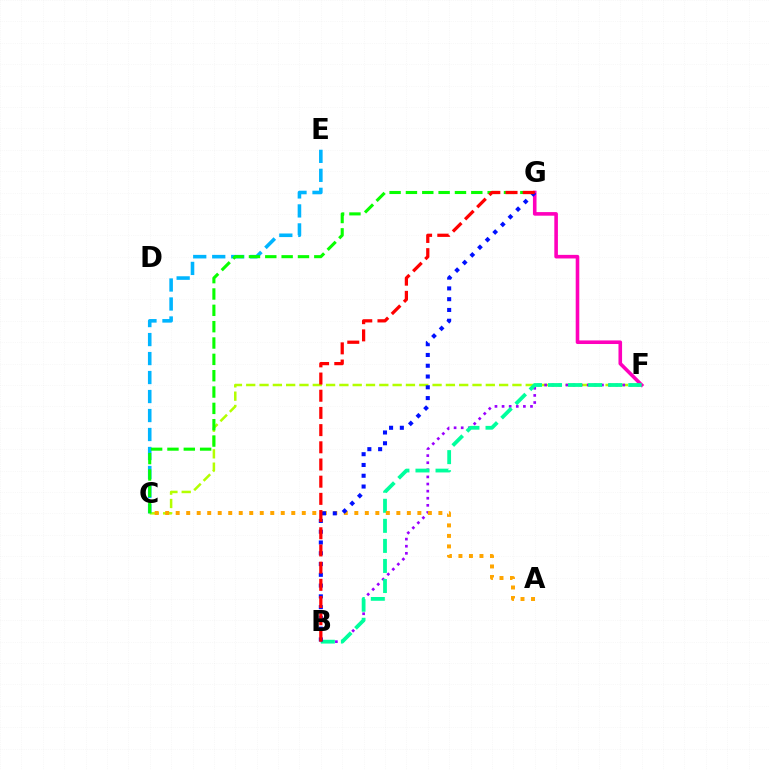{('C', 'F'): [{'color': '#b3ff00', 'line_style': 'dashed', 'thickness': 1.81}], ('C', 'E'): [{'color': '#00b5ff', 'line_style': 'dashed', 'thickness': 2.58}], ('B', 'F'): [{'color': '#9b00ff', 'line_style': 'dotted', 'thickness': 1.93}, {'color': '#00ff9d', 'line_style': 'dashed', 'thickness': 2.72}], ('F', 'G'): [{'color': '#ff00bd', 'line_style': 'solid', 'thickness': 2.59}], ('A', 'C'): [{'color': '#ffa500', 'line_style': 'dotted', 'thickness': 2.85}], ('B', 'G'): [{'color': '#0010ff', 'line_style': 'dotted', 'thickness': 2.93}, {'color': '#ff0000', 'line_style': 'dashed', 'thickness': 2.34}], ('C', 'G'): [{'color': '#08ff00', 'line_style': 'dashed', 'thickness': 2.22}]}